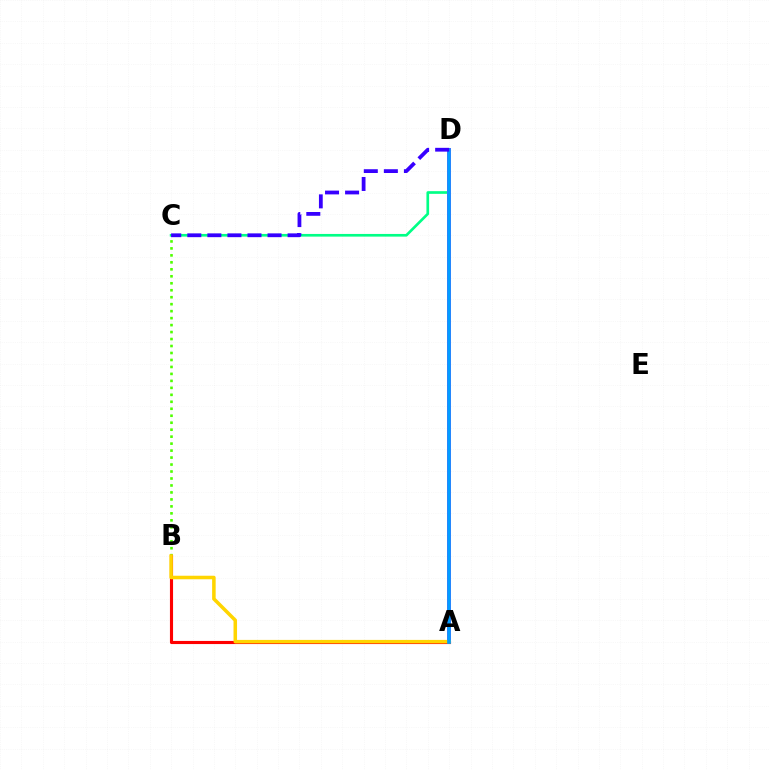{('C', 'D'): [{'color': '#00ff86', 'line_style': 'solid', 'thickness': 1.93}, {'color': '#3700ff', 'line_style': 'dashed', 'thickness': 2.72}], ('A', 'D'): [{'color': '#ff00ed', 'line_style': 'solid', 'thickness': 2.88}, {'color': '#009eff', 'line_style': 'solid', 'thickness': 2.67}], ('B', 'C'): [{'color': '#4fff00', 'line_style': 'dotted', 'thickness': 1.89}], ('A', 'B'): [{'color': '#ff0000', 'line_style': 'solid', 'thickness': 2.24}, {'color': '#ffd500', 'line_style': 'solid', 'thickness': 2.54}]}